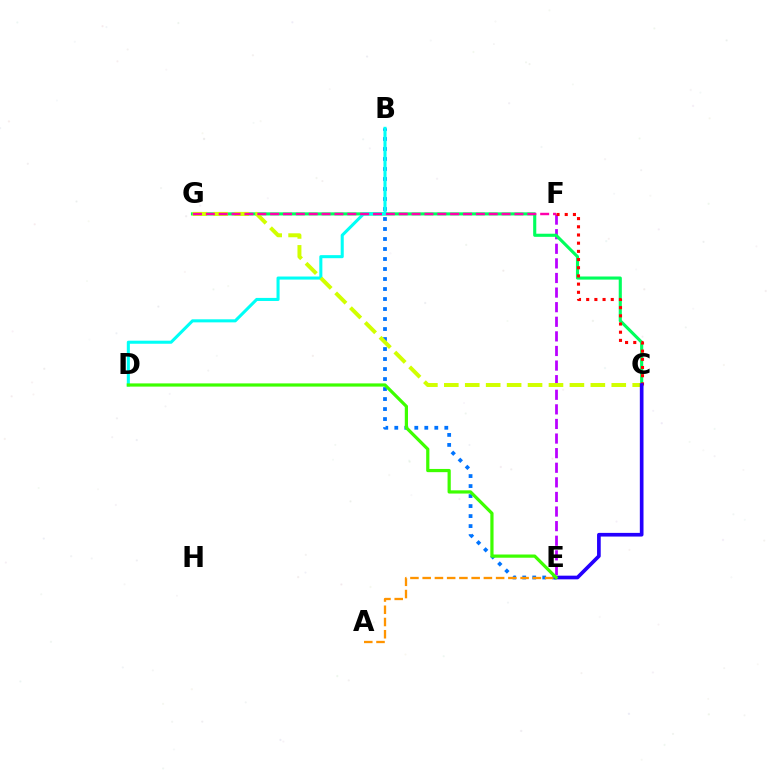{('B', 'E'): [{'color': '#0074ff', 'line_style': 'dotted', 'thickness': 2.72}], ('E', 'F'): [{'color': '#b900ff', 'line_style': 'dashed', 'thickness': 1.98}], ('C', 'G'): [{'color': '#00ff5c', 'line_style': 'solid', 'thickness': 2.24}, {'color': '#d1ff00', 'line_style': 'dashed', 'thickness': 2.84}], ('B', 'D'): [{'color': '#00fff6', 'line_style': 'solid', 'thickness': 2.2}], ('A', 'E'): [{'color': '#ff9400', 'line_style': 'dashed', 'thickness': 1.66}], ('F', 'G'): [{'color': '#ff00ac', 'line_style': 'dashed', 'thickness': 1.75}], ('C', 'F'): [{'color': '#ff0000', 'line_style': 'dotted', 'thickness': 2.22}], ('C', 'E'): [{'color': '#2500ff', 'line_style': 'solid', 'thickness': 2.64}], ('D', 'E'): [{'color': '#3dff00', 'line_style': 'solid', 'thickness': 2.31}]}